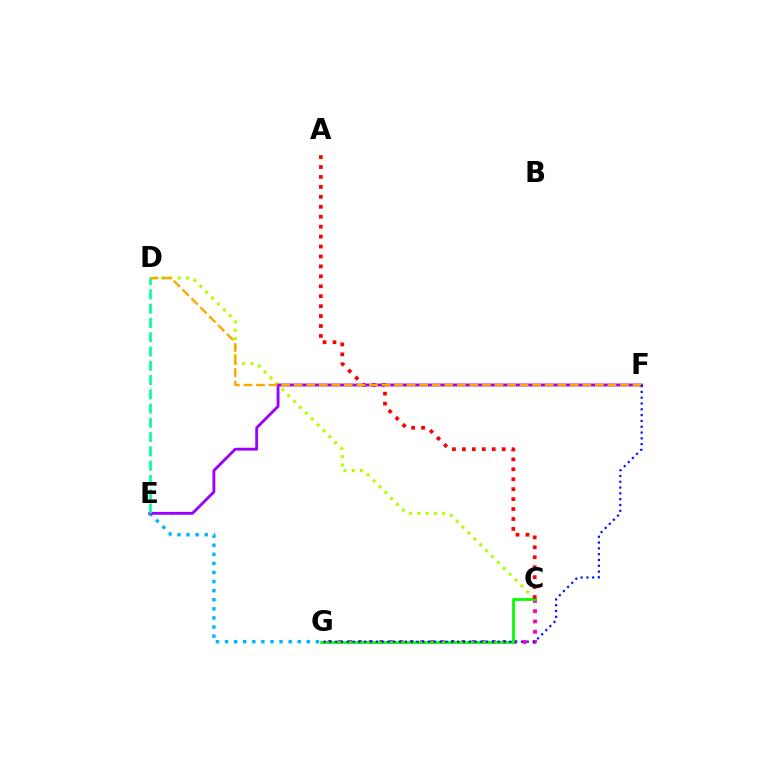{('C', 'D'): [{'color': '#b3ff00', 'line_style': 'dotted', 'thickness': 2.26}], ('E', 'G'): [{'color': '#00b5ff', 'line_style': 'dotted', 'thickness': 2.47}], ('C', 'G'): [{'color': '#ff00bd', 'line_style': 'dotted', 'thickness': 2.79}, {'color': '#08ff00', 'line_style': 'solid', 'thickness': 2.0}], ('A', 'C'): [{'color': '#ff0000', 'line_style': 'dotted', 'thickness': 2.7}], ('E', 'F'): [{'color': '#9b00ff', 'line_style': 'solid', 'thickness': 2.05}], ('D', 'F'): [{'color': '#ffa500', 'line_style': 'dashed', 'thickness': 1.71}], ('D', 'E'): [{'color': '#00ff9d', 'line_style': 'dashed', 'thickness': 1.94}], ('F', 'G'): [{'color': '#0010ff', 'line_style': 'dotted', 'thickness': 1.58}]}